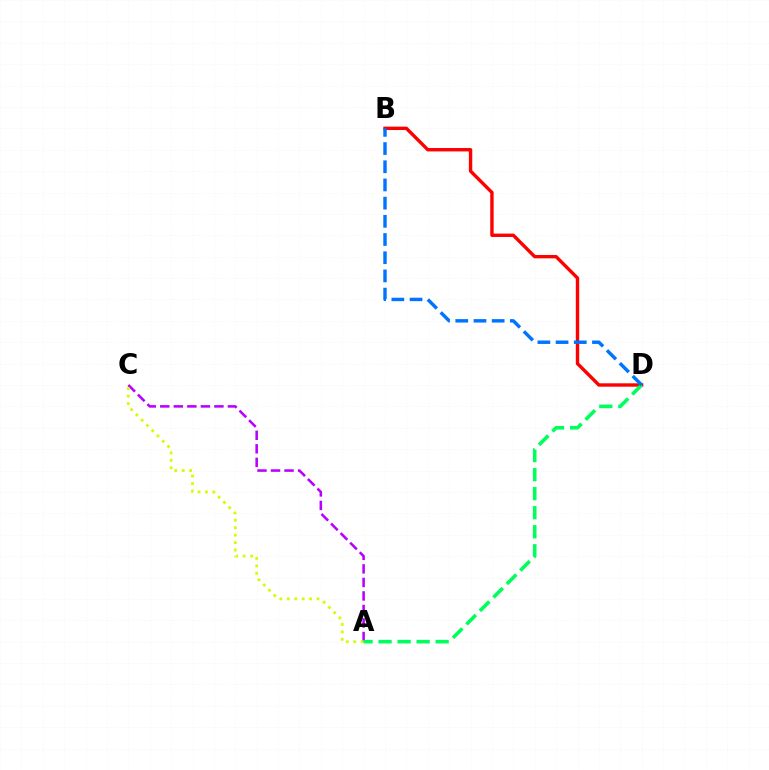{('B', 'D'): [{'color': '#ff0000', 'line_style': 'solid', 'thickness': 2.44}, {'color': '#0074ff', 'line_style': 'dashed', 'thickness': 2.47}], ('A', 'C'): [{'color': '#b900ff', 'line_style': 'dashed', 'thickness': 1.84}, {'color': '#d1ff00', 'line_style': 'dotted', 'thickness': 2.02}], ('A', 'D'): [{'color': '#00ff5c', 'line_style': 'dashed', 'thickness': 2.59}]}